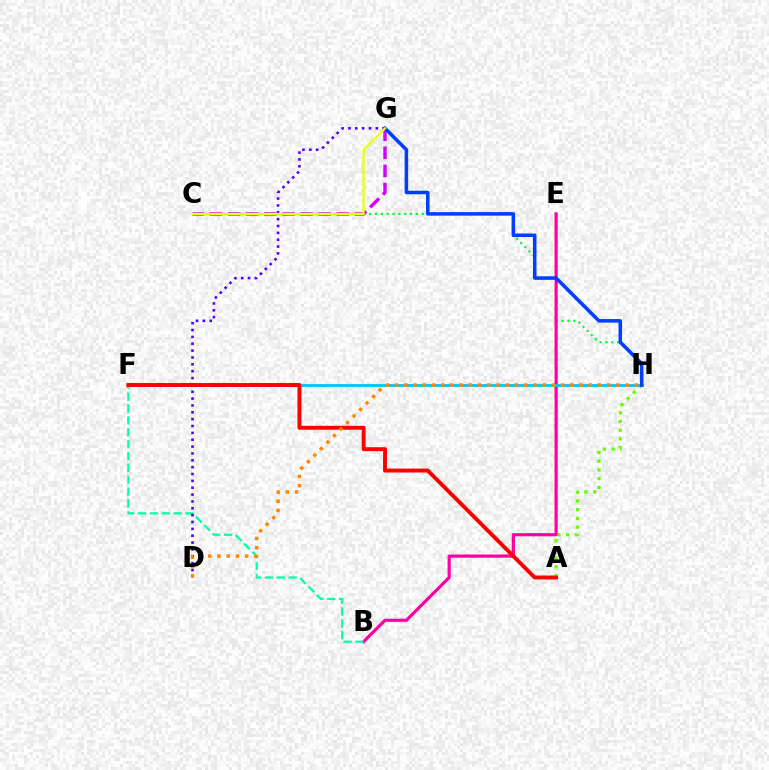{('A', 'H'): [{'color': '#66ff00', 'line_style': 'dotted', 'thickness': 2.37}], ('C', 'H'): [{'color': '#00ff27', 'line_style': 'dotted', 'thickness': 1.59}], ('B', 'E'): [{'color': '#ff00a0', 'line_style': 'solid', 'thickness': 2.29}], ('F', 'H'): [{'color': '#00c7ff', 'line_style': 'solid', 'thickness': 2.06}], ('C', 'G'): [{'color': '#d600ff', 'line_style': 'dashed', 'thickness': 2.46}, {'color': '#eeff00', 'line_style': 'solid', 'thickness': 1.6}], ('G', 'H'): [{'color': '#003fff', 'line_style': 'solid', 'thickness': 2.54}], ('B', 'F'): [{'color': '#00ffaf', 'line_style': 'dashed', 'thickness': 1.61}], ('D', 'G'): [{'color': '#4f00ff', 'line_style': 'dotted', 'thickness': 1.86}], ('A', 'F'): [{'color': '#ff0000', 'line_style': 'solid', 'thickness': 2.82}], ('D', 'H'): [{'color': '#ff8800', 'line_style': 'dotted', 'thickness': 2.51}]}